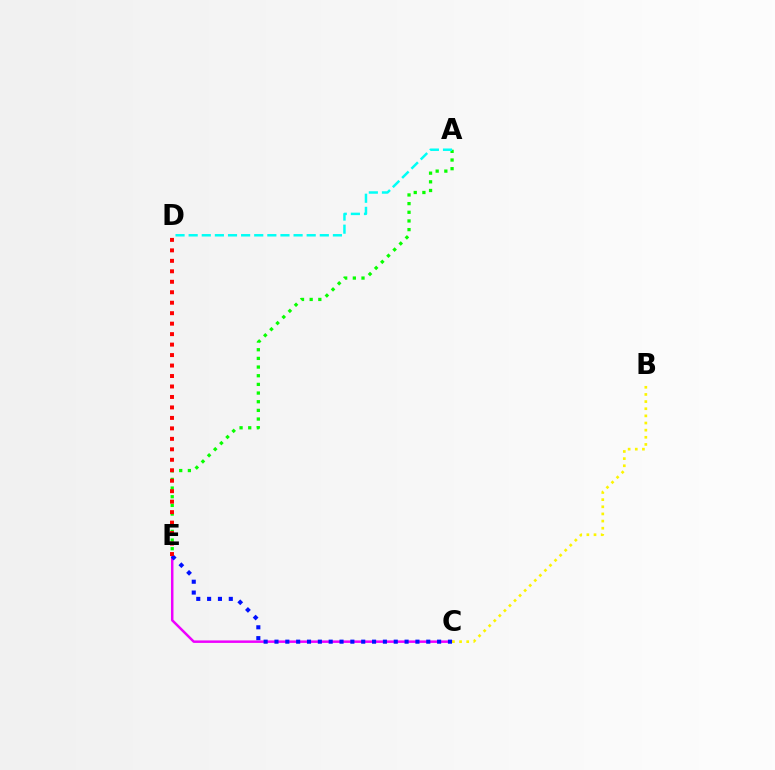{('C', 'E'): [{'color': '#ee00ff', 'line_style': 'solid', 'thickness': 1.79}, {'color': '#0010ff', 'line_style': 'dotted', 'thickness': 2.95}], ('A', 'E'): [{'color': '#08ff00', 'line_style': 'dotted', 'thickness': 2.35}], ('B', 'C'): [{'color': '#fcf500', 'line_style': 'dotted', 'thickness': 1.94}], ('D', 'E'): [{'color': '#ff0000', 'line_style': 'dotted', 'thickness': 2.84}], ('A', 'D'): [{'color': '#00fff6', 'line_style': 'dashed', 'thickness': 1.78}]}